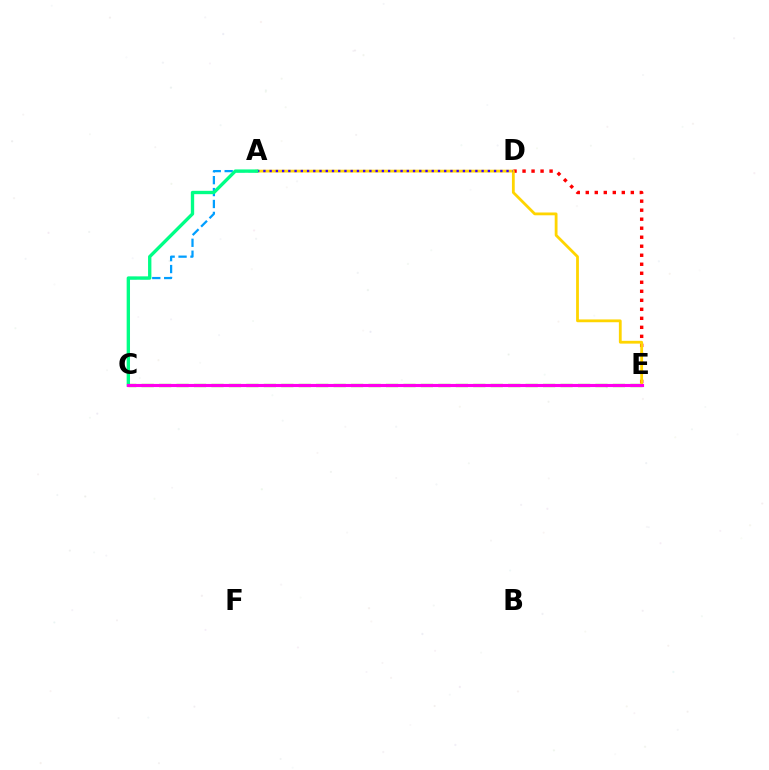{('C', 'E'): [{'color': '#4fff00', 'line_style': 'dashed', 'thickness': 2.37}, {'color': '#ff00ed', 'line_style': 'solid', 'thickness': 2.25}], ('A', 'C'): [{'color': '#009eff', 'line_style': 'dashed', 'thickness': 1.62}, {'color': '#00ff86', 'line_style': 'solid', 'thickness': 2.41}], ('D', 'E'): [{'color': '#ff0000', 'line_style': 'dotted', 'thickness': 2.45}], ('A', 'E'): [{'color': '#ffd500', 'line_style': 'solid', 'thickness': 2.02}], ('A', 'D'): [{'color': '#3700ff', 'line_style': 'dotted', 'thickness': 1.69}]}